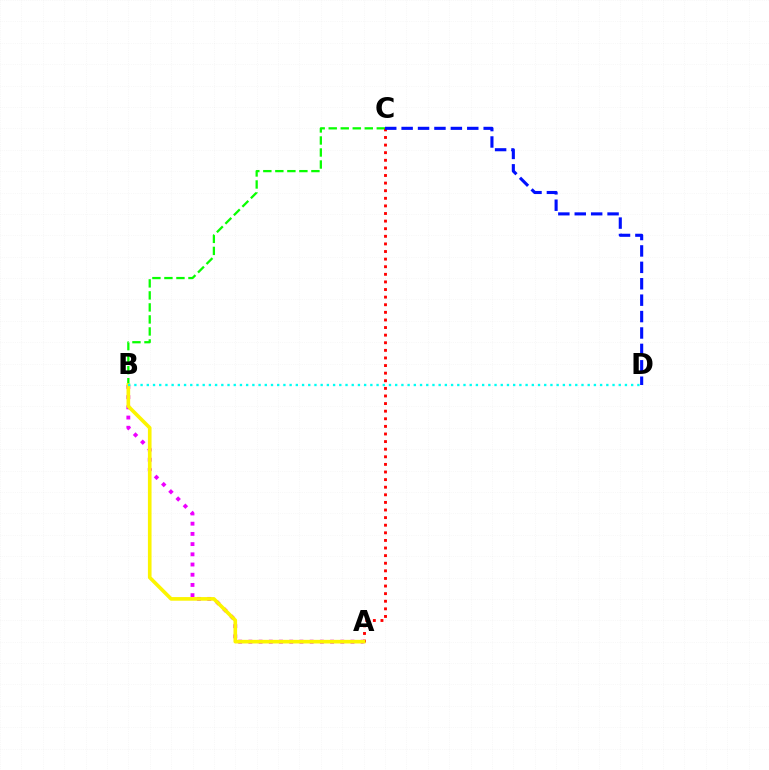{('A', 'B'): [{'color': '#ee00ff', 'line_style': 'dotted', 'thickness': 2.77}, {'color': '#fcf500', 'line_style': 'solid', 'thickness': 2.62}], ('B', 'C'): [{'color': '#08ff00', 'line_style': 'dashed', 'thickness': 1.63}], ('A', 'C'): [{'color': '#ff0000', 'line_style': 'dotted', 'thickness': 2.07}], ('B', 'D'): [{'color': '#00fff6', 'line_style': 'dotted', 'thickness': 1.69}], ('C', 'D'): [{'color': '#0010ff', 'line_style': 'dashed', 'thickness': 2.23}]}